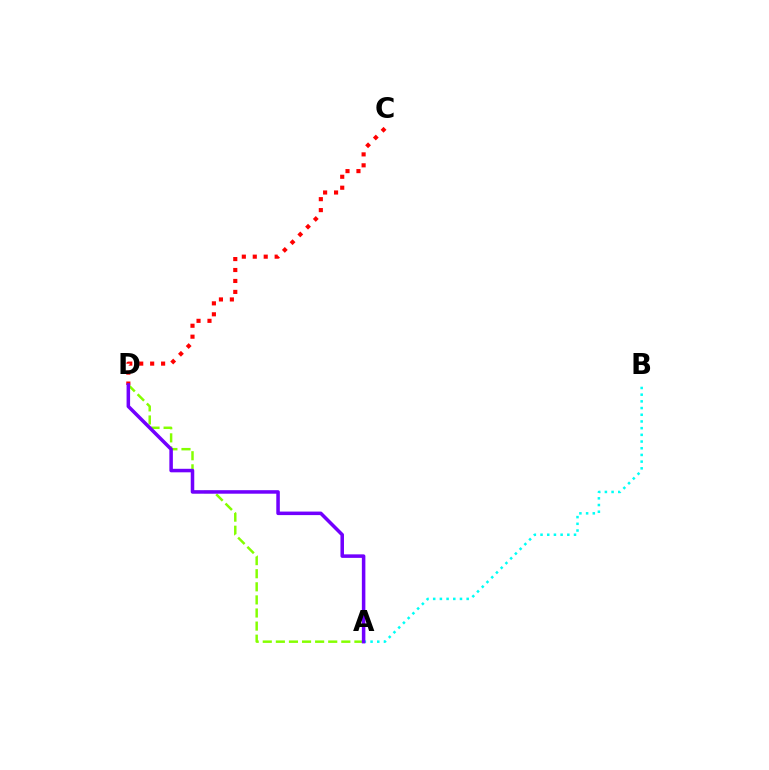{('A', 'D'): [{'color': '#84ff00', 'line_style': 'dashed', 'thickness': 1.78}, {'color': '#7200ff', 'line_style': 'solid', 'thickness': 2.54}], ('C', 'D'): [{'color': '#ff0000', 'line_style': 'dotted', 'thickness': 2.97}], ('A', 'B'): [{'color': '#00fff6', 'line_style': 'dotted', 'thickness': 1.82}]}